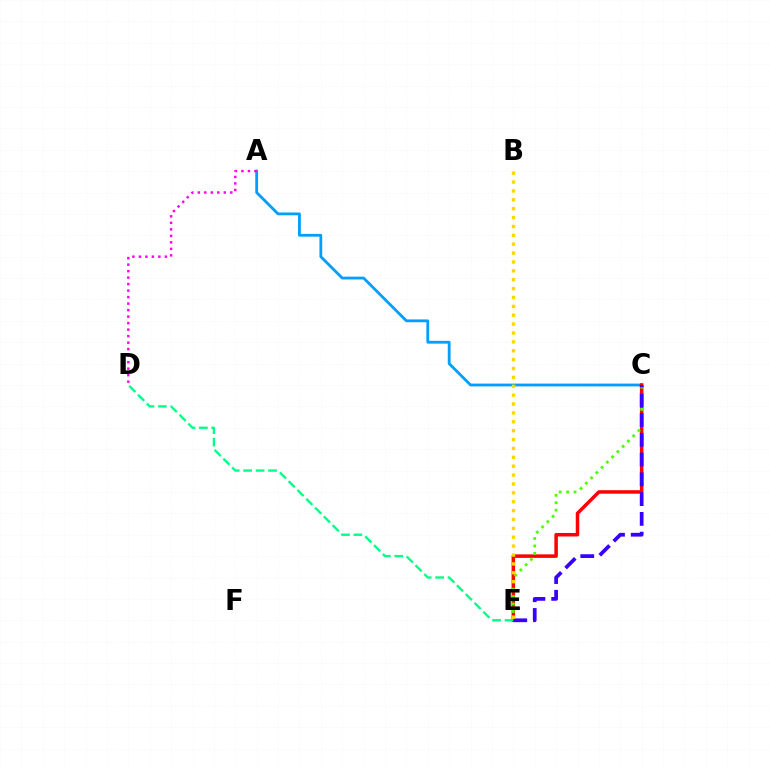{('A', 'C'): [{'color': '#009eff', 'line_style': 'solid', 'thickness': 2.02}], ('C', 'E'): [{'color': '#ff0000', 'line_style': 'solid', 'thickness': 2.53}, {'color': '#4fff00', 'line_style': 'dotted', 'thickness': 2.02}, {'color': '#3700ff', 'line_style': 'dashed', 'thickness': 2.69}], ('D', 'E'): [{'color': '#00ff86', 'line_style': 'dashed', 'thickness': 1.69}], ('A', 'D'): [{'color': '#ff00ed', 'line_style': 'dotted', 'thickness': 1.77}], ('B', 'E'): [{'color': '#ffd500', 'line_style': 'dotted', 'thickness': 2.41}]}